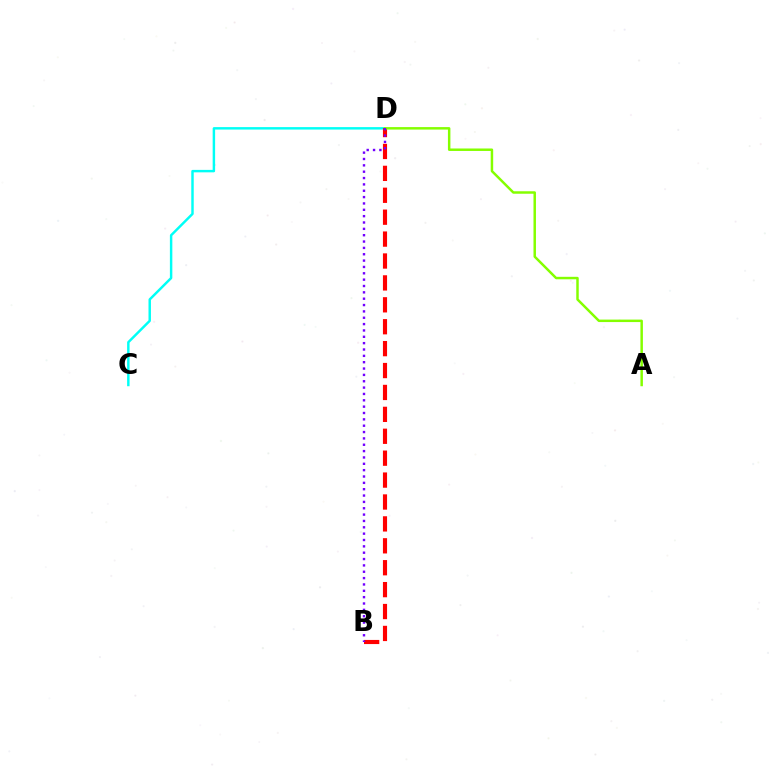{('C', 'D'): [{'color': '#00fff6', 'line_style': 'solid', 'thickness': 1.76}], ('B', 'D'): [{'color': '#ff0000', 'line_style': 'dashed', 'thickness': 2.98}, {'color': '#7200ff', 'line_style': 'dotted', 'thickness': 1.73}], ('A', 'D'): [{'color': '#84ff00', 'line_style': 'solid', 'thickness': 1.78}]}